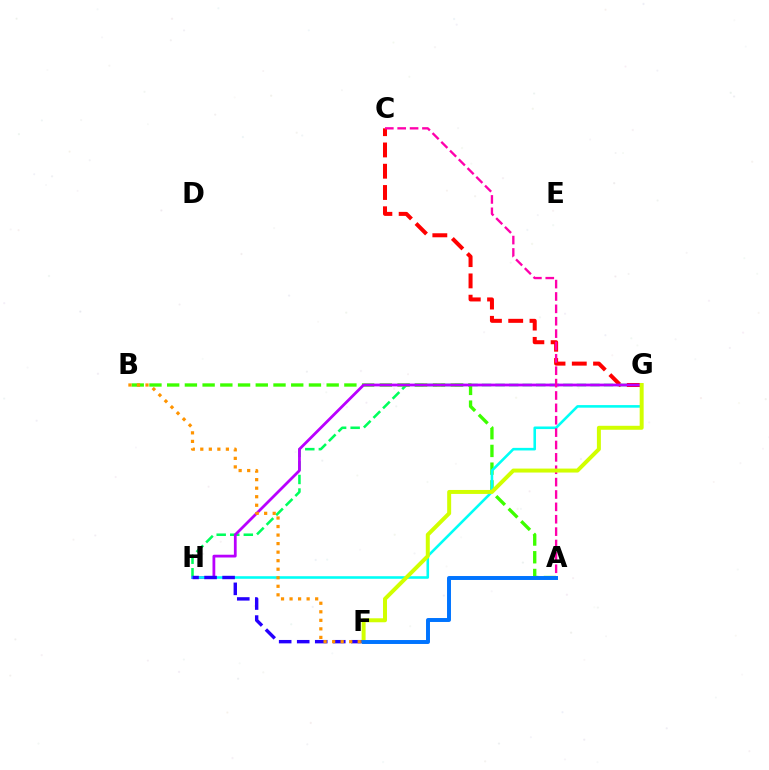{('G', 'H'): [{'color': '#00ff5c', 'line_style': 'dashed', 'thickness': 1.84}, {'color': '#b900ff', 'line_style': 'solid', 'thickness': 2.0}, {'color': '#00fff6', 'line_style': 'solid', 'thickness': 1.86}], ('C', 'G'): [{'color': '#ff0000', 'line_style': 'dashed', 'thickness': 2.89}], ('A', 'B'): [{'color': '#3dff00', 'line_style': 'dashed', 'thickness': 2.41}], ('A', 'C'): [{'color': '#ff00ac', 'line_style': 'dashed', 'thickness': 1.68}], ('F', 'H'): [{'color': '#2500ff', 'line_style': 'dashed', 'thickness': 2.45}], ('F', 'G'): [{'color': '#d1ff00', 'line_style': 'solid', 'thickness': 2.86}], ('B', 'F'): [{'color': '#ff9400', 'line_style': 'dotted', 'thickness': 2.32}], ('A', 'F'): [{'color': '#0074ff', 'line_style': 'solid', 'thickness': 2.84}]}